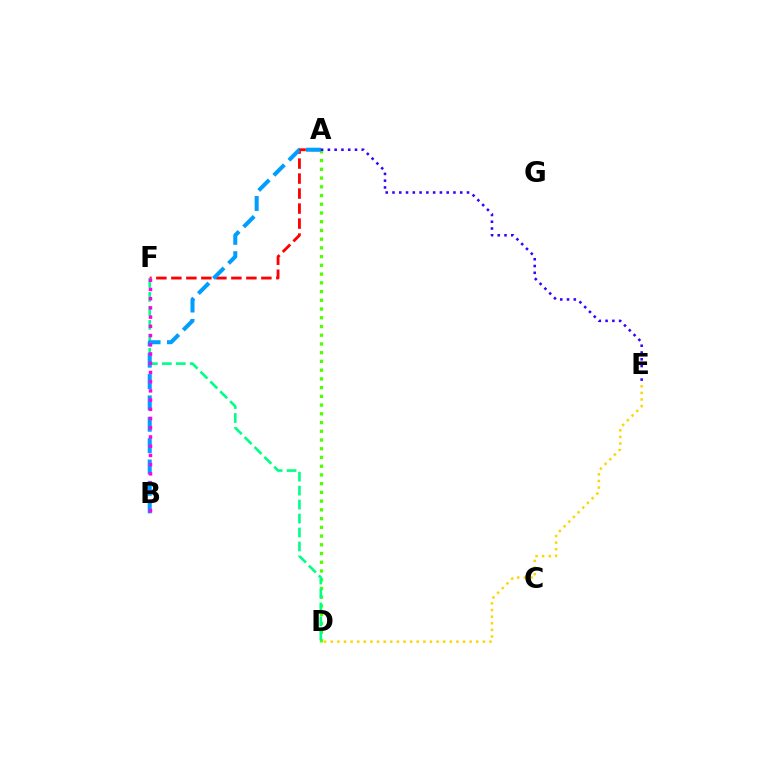{('A', 'F'): [{'color': '#ff0000', 'line_style': 'dashed', 'thickness': 2.04}], ('A', 'D'): [{'color': '#4fff00', 'line_style': 'dotted', 'thickness': 2.37}], ('D', 'F'): [{'color': '#00ff86', 'line_style': 'dashed', 'thickness': 1.9}], ('A', 'B'): [{'color': '#009eff', 'line_style': 'dashed', 'thickness': 2.9}], ('D', 'E'): [{'color': '#ffd500', 'line_style': 'dotted', 'thickness': 1.8}], ('B', 'F'): [{'color': '#ff00ed', 'line_style': 'dotted', 'thickness': 2.5}], ('A', 'E'): [{'color': '#3700ff', 'line_style': 'dotted', 'thickness': 1.84}]}